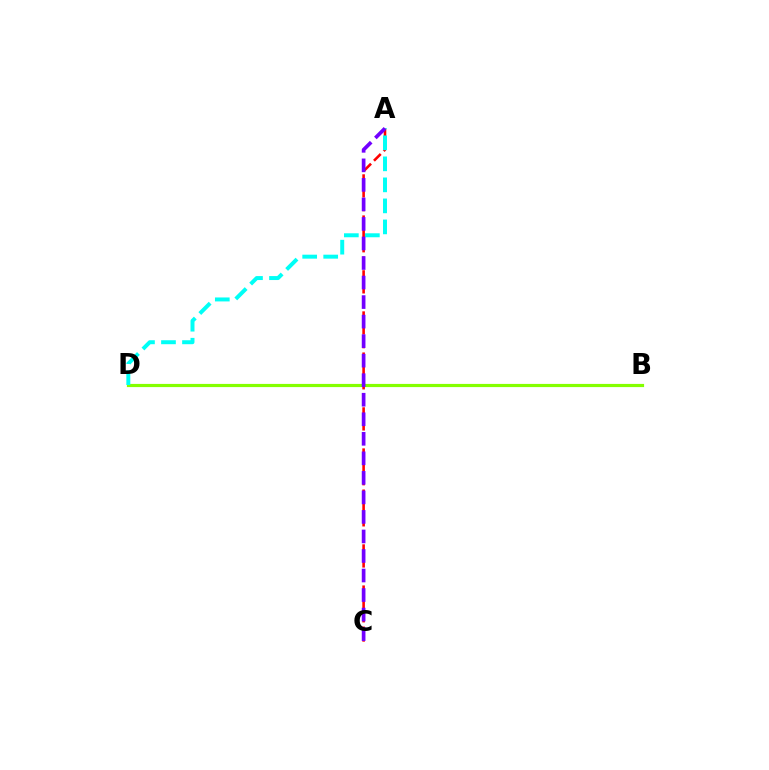{('B', 'D'): [{'color': '#84ff00', 'line_style': 'solid', 'thickness': 2.29}], ('A', 'C'): [{'color': '#ff0000', 'line_style': 'dashed', 'thickness': 1.86}, {'color': '#7200ff', 'line_style': 'dashed', 'thickness': 2.65}], ('A', 'D'): [{'color': '#00fff6', 'line_style': 'dashed', 'thickness': 2.86}]}